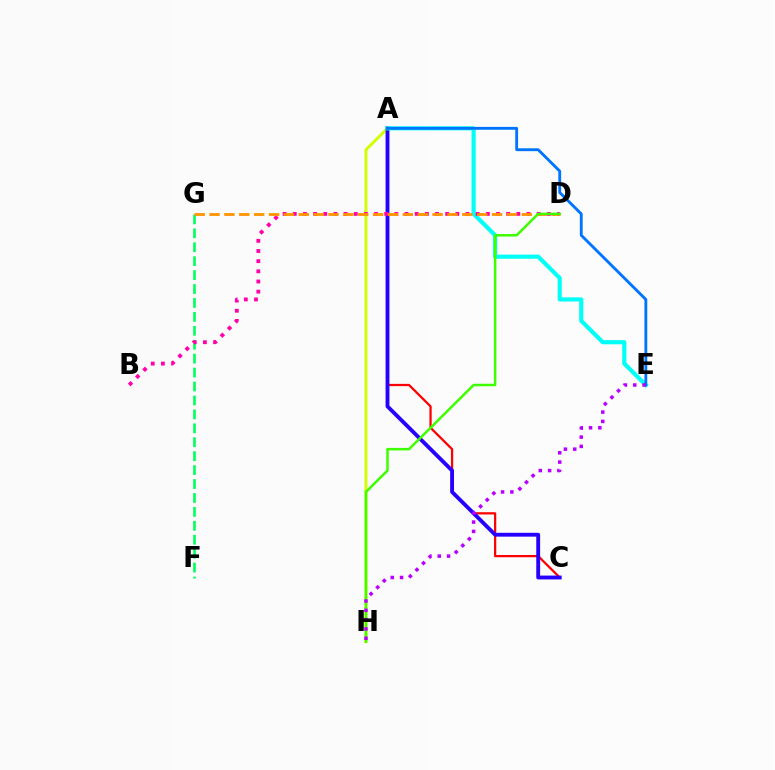{('A', 'C'): [{'color': '#ff0000', 'line_style': 'solid', 'thickness': 1.62}, {'color': '#2500ff', 'line_style': 'solid', 'thickness': 2.78}], ('A', 'H'): [{'color': '#d1ff00', 'line_style': 'solid', 'thickness': 2.12}], ('F', 'G'): [{'color': '#00ff5c', 'line_style': 'dashed', 'thickness': 1.89}], ('A', 'E'): [{'color': '#00fff6', 'line_style': 'solid', 'thickness': 2.98}, {'color': '#0074ff', 'line_style': 'solid', 'thickness': 2.06}], ('B', 'D'): [{'color': '#ff00ac', 'line_style': 'dotted', 'thickness': 2.76}], ('D', 'G'): [{'color': '#ff9400', 'line_style': 'dashed', 'thickness': 2.02}], ('D', 'H'): [{'color': '#3dff00', 'line_style': 'solid', 'thickness': 1.8}], ('E', 'H'): [{'color': '#b900ff', 'line_style': 'dotted', 'thickness': 2.53}]}